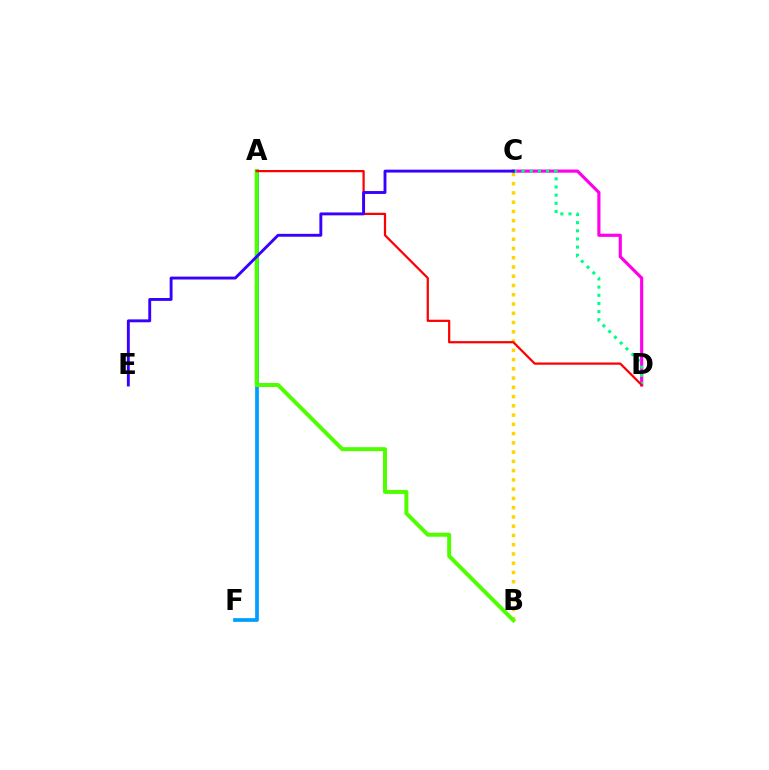{('A', 'F'): [{'color': '#009eff', 'line_style': 'solid', 'thickness': 2.68}], ('C', 'D'): [{'color': '#ff00ed', 'line_style': 'solid', 'thickness': 2.27}, {'color': '#00ff86', 'line_style': 'dotted', 'thickness': 2.21}], ('B', 'C'): [{'color': '#ffd500', 'line_style': 'dotted', 'thickness': 2.52}], ('A', 'B'): [{'color': '#4fff00', 'line_style': 'solid', 'thickness': 2.87}], ('A', 'D'): [{'color': '#ff0000', 'line_style': 'solid', 'thickness': 1.61}], ('C', 'E'): [{'color': '#3700ff', 'line_style': 'solid', 'thickness': 2.08}]}